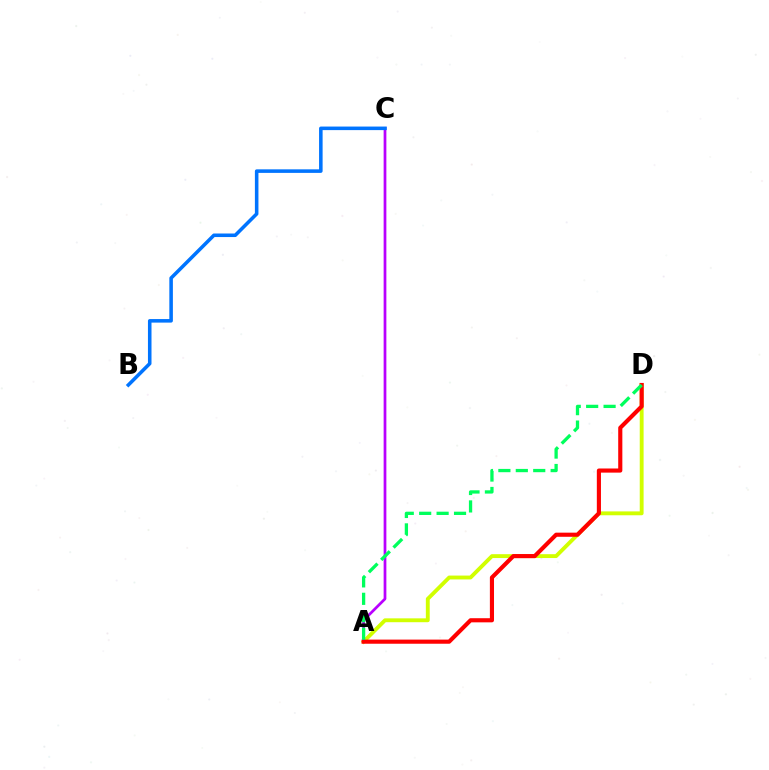{('A', 'D'): [{'color': '#d1ff00', 'line_style': 'solid', 'thickness': 2.78}, {'color': '#ff0000', 'line_style': 'solid', 'thickness': 2.98}, {'color': '#00ff5c', 'line_style': 'dashed', 'thickness': 2.37}], ('A', 'C'): [{'color': '#b900ff', 'line_style': 'solid', 'thickness': 1.97}], ('B', 'C'): [{'color': '#0074ff', 'line_style': 'solid', 'thickness': 2.56}]}